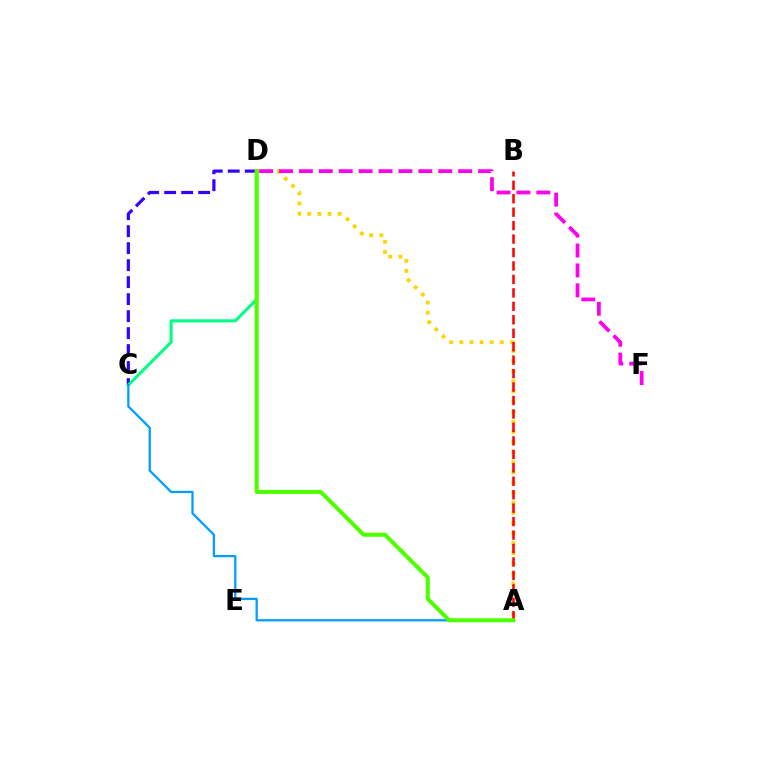{('C', 'D'): [{'color': '#3700ff', 'line_style': 'dashed', 'thickness': 2.31}, {'color': '#00ff86', 'line_style': 'solid', 'thickness': 2.23}], ('A', 'D'): [{'color': '#ffd500', 'line_style': 'dotted', 'thickness': 2.75}, {'color': '#4fff00', 'line_style': 'solid', 'thickness': 2.91}], ('D', 'F'): [{'color': '#ff00ed', 'line_style': 'dashed', 'thickness': 2.7}], ('A', 'B'): [{'color': '#ff0000', 'line_style': 'dashed', 'thickness': 1.83}], ('A', 'C'): [{'color': '#009eff', 'line_style': 'solid', 'thickness': 1.64}]}